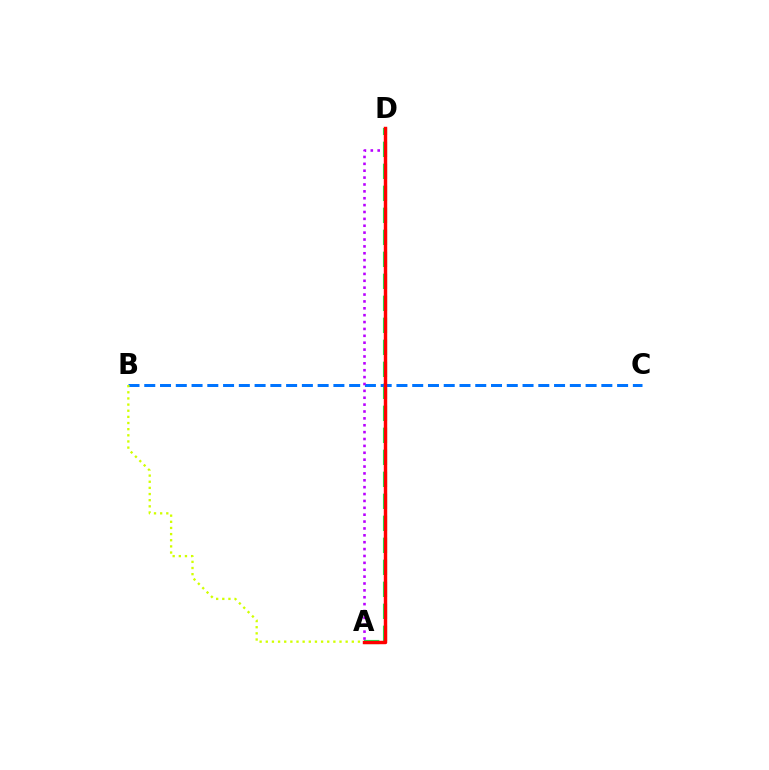{('A', 'D'): [{'color': '#00ff5c', 'line_style': 'dashed', 'thickness': 2.99}, {'color': '#b900ff', 'line_style': 'dotted', 'thickness': 1.87}, {'color': '#ff0000', 'line_style': 'solid', 'thickness': 2.48}], ('B', 'C'): [{'color': '#0074ff', 'line_style': 'dashed', 'thickness': 2.14}], ('A', 'B'): [{'color': '#d1ff00', 'line_style': 'dotted', 'thickness': 1.67}]}